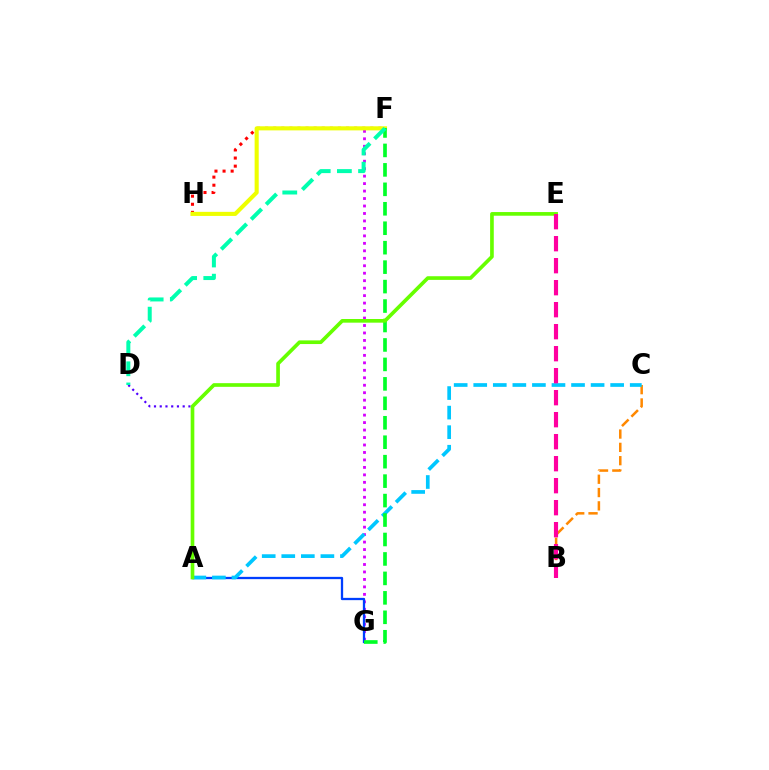{('F', 'H'): [{'color': '#ff0000', 'line_style': 'dotted', 'thickness': 2.2}, {'color': '#eeff00', 'line_style': 'solid', 'thickness': 2.94}], ('A', 'D'): [{'color': '#4f00ff', 'line_style': 'dotted', 'thickness': 1.56}], ('F', 'G'): [{'color': '#d600ff', 'line_style': 'dotted', 'thickness': 2.03}, {'color': '#00ff27', 'line_style': 'dashed', 'thickness': 2.64}], ('A', 'G'): [{'color': '#003fff', 'line_style': 'solid', 'thickness': 1.65}], ('B', 'C'): [{'color': '#ff8800', 'line_style': 'dashed', 'thickness': 1.81}], ('A', 'C'): [{'color': '#00c7ff', 'line_style': 'dashed', 'thickness': 2.66}], ('A', 'E'): [{'color': '#66ff00', 'line_style': 'solid', 'thickness': 2.64}], ('B', 'E'): [{'color': '#ff00a0', 'line_style': 'dashed', 'thickness': 2.99}], ('D', 'F'): [{'color': '#00ffaf', 'line_style': 'dashed', 'thickness': 2.87}]}